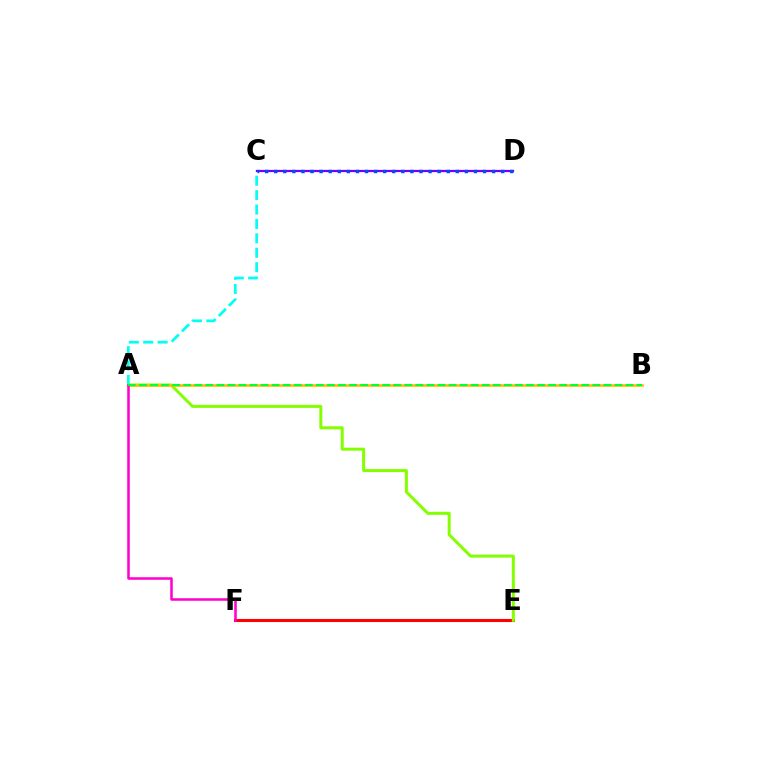{('A', 'C'): [{'color': '#00fff6', 'line_style': 'dashed', 'thickness': 1.96}], ('E', 'F'): [{'color': '#ff0000', 'line_style': 'solid', 'thickness': 2.21}], ('A', 'E'): [{'color': '#84ff00', 'line_style': 'solid', 'thickness': 2.17}], ('A', 'B'): [{'color': '#ffbd00', 'line_style': 'solid', 'thickness': 1.92}, {'color': '#00ff39', 'line_style': 'dashed', 'thickness': 1.5}], ('C', 'D'): [{'color': '#7200ff', 'line_style': 'solid', 'thickness': 1.61}, {'color': '#004bff', 'line_style': 'dotted', 'thickness': 2.47}], ('A', 'F'): [{'color': '#ff00cf', 'line_style': 'solid', 'thickness': 1.83}]}